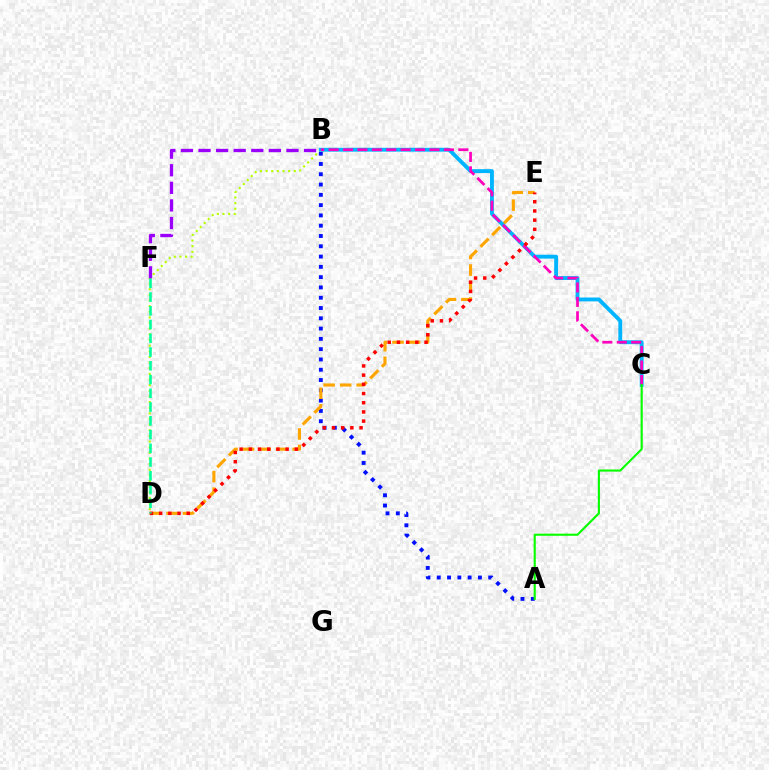{('A', 'B'): [{'color': '#0010ff', 'line_style': 'dotted', 'thickness': 2.8}], ('B', 'D'): [{'color': '#b3ff00', 'line_style': 'dotted', 'thickness': 1.53}], ('B', 'F'): [{'color': '#9b00ff', 'line_style': 'dashed', 'thickness': 2.39}], ('D', 'E'): [{'color': '#ffa500', 'line_style': 'dashed', 'thickness': 2.24}, {'color': '#ff0000', 'line_style': 'dotted', 'thickness': 2.5}], ('B', 'C'): [{'color': '#00b5ff', 'line_style': 'solid', 'thickness': 2.79}, {'color': '#ff00bd', 'line_style': 'dashed', 'thickness': 1.96}], ('A', 'C'): [{'color': '#08ff00', 'line_style': 'solid', 'thickness': 1.54}], ('D', 'F'): [{'color': '#00ff9d', 'line_style': 'dashed', 'thickness': 1.87}]}